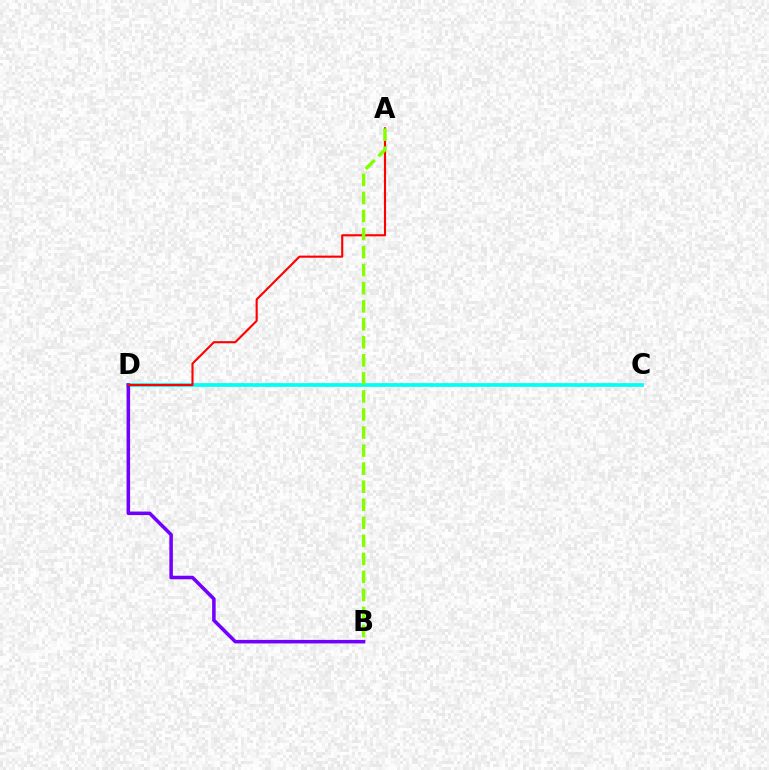{('C', 'D'): [{'color': '#00fff6', 'line_style': 'solid', 'thickness': 2.7}], ('B', 'D'): [{'color': '#7200ff', 'line_style': 'solid', 'thickness': 2.55}], ('A', 'D'): [{'color': '#ff0000', 'line_style': 'solid', 'thickness': 1.53}], ('A', 'B'): [{'color': '#84ff00', 'line_style': 'dashed', 'thickness': 2.45}]}